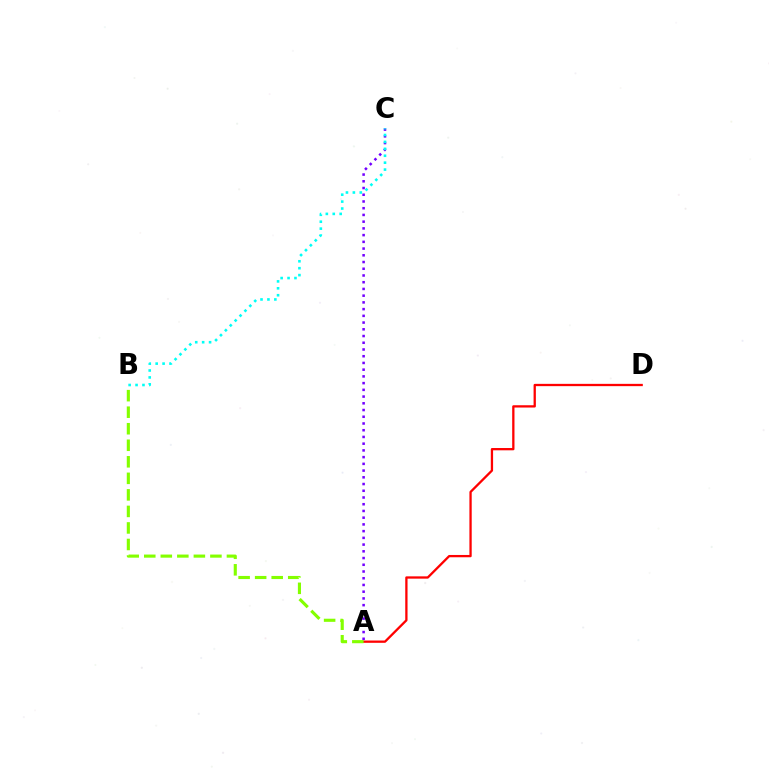{('A', 'D'): [{'color': '#ff0000', 'line_style': 'solid', 'thickness': 1.65}], ('A', 'B'): [{'color': '#84ff00', 'line_style': 'dashed', 'thickness': 2.25}], ('A', 'C'): [{'color': '#7200ff', 'line_style': 'dotted', 'thickness': 1.83}], ('B', 'C'): [{'color': '#00fff6', 'line_style': 'dotted', 'thickness': 1.88}]}